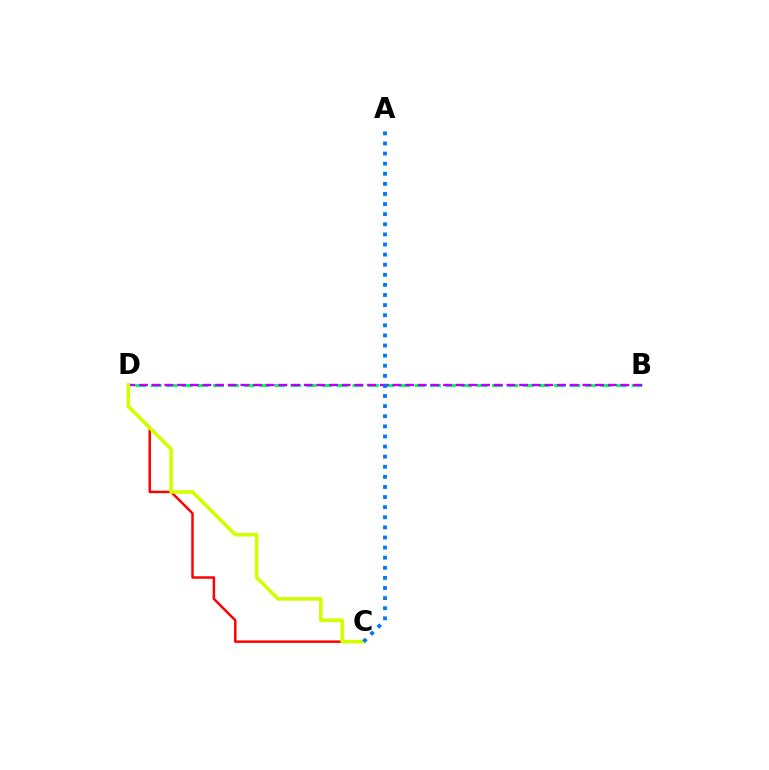{('B', 'D'): [{'color': '#00ff5c', 'line_style': 'dashed', 'thickness': 2.11}, {'color': '#b900ff', 'line_style': 'dashed', 'thickness': 1.72}], ('C', 'D'): [{'color': '#ff0000', 'line_style': 'solid', 'thickness': 1.78}, {'color': '#d1ff00', 'line_style': 'solid', 'thickness': 2.61}], ('A', 'C'): [{'color': '#0074ff', 'line_style': 'dotted', 'thickness': 2.75}]}